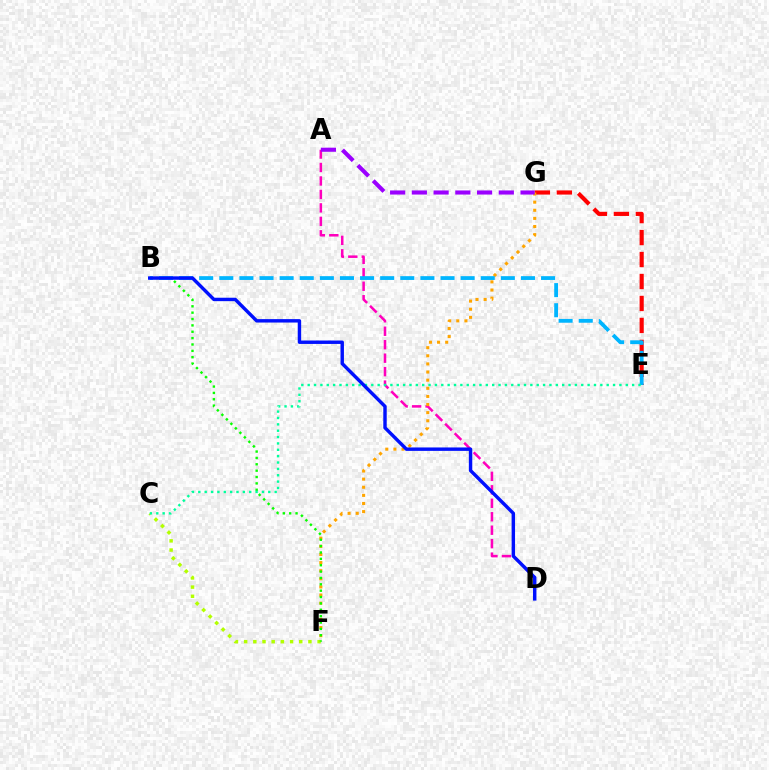{('E', 'G'): [{'color': '#ff0000', 'line_style': 'dashed', 'thickness': 2.98}], ('A', 'D'): [{'color': '#ff00bd', 'line_style': 'dashed', 'thickness': 1.83}], ('C', 'F'): [{'color': '#b3ff00', 'line_style': 'dotted', 'thickness': 2.49}], ('F', 'G'): [{'color': '#ffa500', 'line_style': 'dotted', 'thickness': 2.21}], ('B', 'F'): [{'color': '#08ff00', 'line_style': 'dotted', 'thickness': 1.73}], ('B', 'E'): [{'color': '#00b5ff', 'line_style': 'dashed', 'thickness': 2.73}], ('C', 'E'): [{'color': '#00ff9d', 'line_style': 'dotted', 'thickness': 1.73}], ('A', 'G'): [{'color': '#9b00ff', 'line_style': 'dashed', 'thickness': 2.95}], ('B', 'D'): [{'color': '#0010ff', 'line_style': 'solid', 'thickness': 2.46}]}